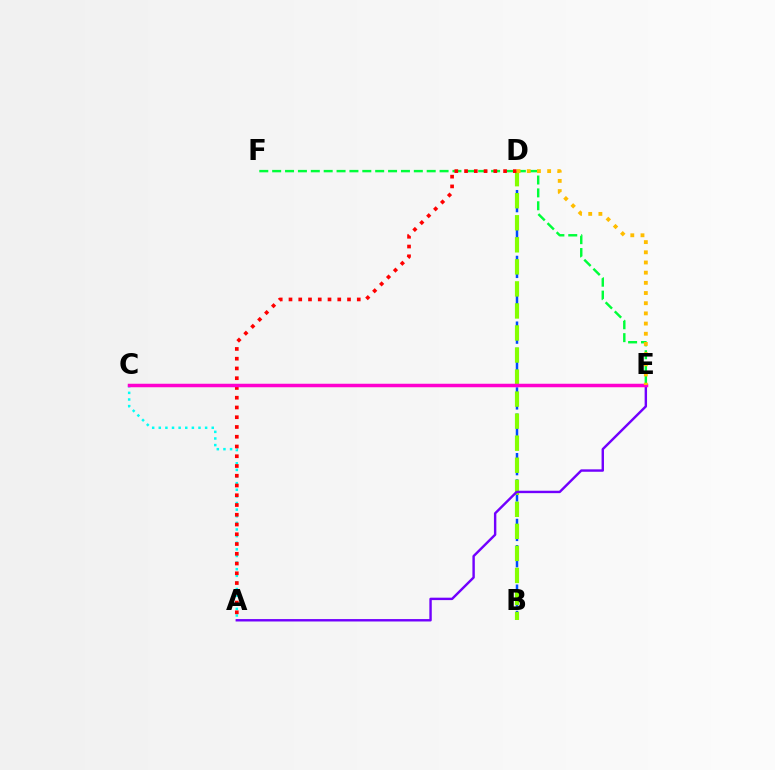{('B', 'D'): [{'color': '#004bff', 'line_style': 'dashed', 'thickness': 1.79}, {'color': '#84ff00', 'line_style': 'dashed', 'thickness': 2.99}], ('E', 'F'): [{'color': '#00ff39', 'line_style': 'dashed', 'thickness': 1.75}], ('A', 'C'): [{'color': '#00fff6', 'line_style': 'dotted', 'thickness': 1.8}], ('A', 'D'): [{'color': '#ff0000', 'line_style': 'dotted', 'thickness': 2.65}], ('A', 'E'): [{'color': '#7200ff', 'line_style': 'solid', 'thickness': 1.74}], ('C', 'E'): [{'color': '#ff00cf', 'line_style': 'solid', 'thickness': 2.52}], ('D', 'E'): [{'color': '#ffbd00', 'line_style': 'dotted', 'thickness': 2.77}]}